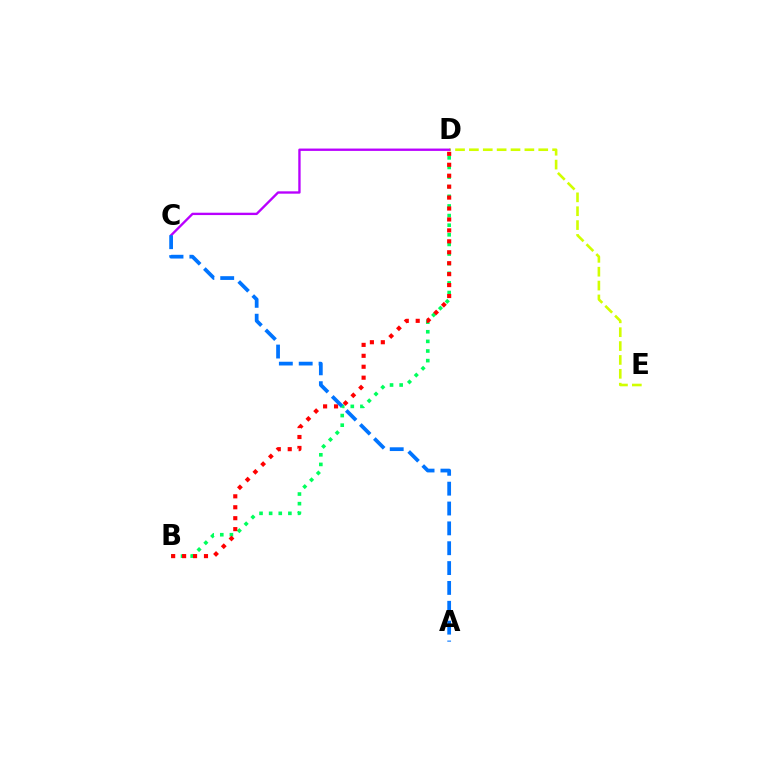{('D', 'E'): [{'color': '#d1ff00', 'line_style': 'dashed', 'thickness': 1.88}], ('B', 'D'): [{'color': '#00ff5c', 'line_style': 'dotted', 'thickness': 2.61}, {'color': '#ff0000', 'line_style': 'dotted', 'thickness': 2.97}], ('C', 'D'): [{'color': '#b900ff', 'line_style': 'solid', 'thickness': 1.69}], ('A', 'C'): [{'color': '#0074ff', 'line_style': 'dashed', 'thickness': 2.7}]}